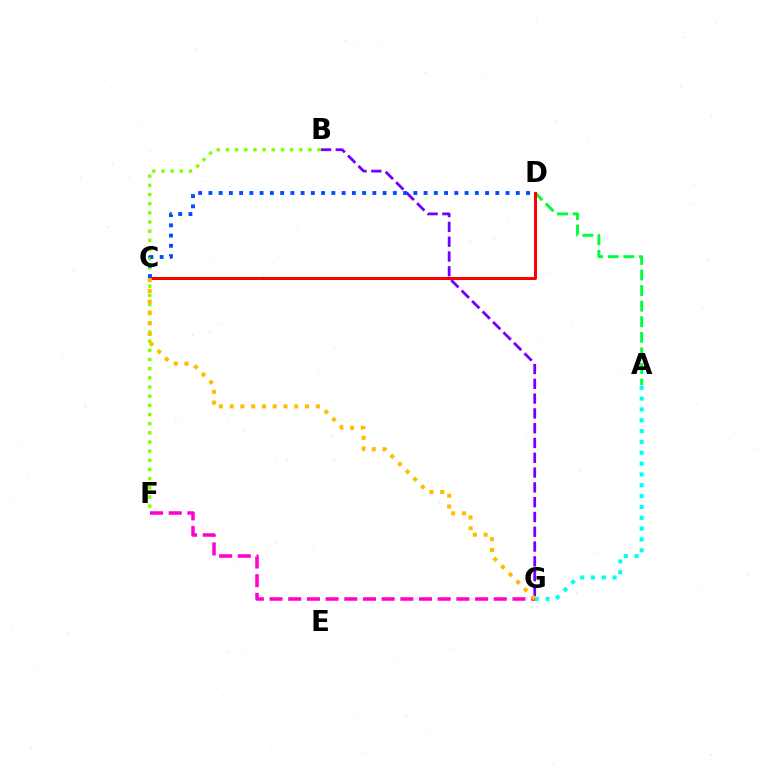{('B', 'G'): [{'color': '#7200ff', 'line_style': 'dashed', 'thickness': 2.01}], ('A', 'D'): [{'color': '#00ff39', 'line_style': 'dashed', 'thickness': 2.12}], ('A', 'G'): [{'color': '#00fff6', 'line_style': 'dotted', 'thickness': 2.95}], ('B', 'F'): [{'color': '#84ff00', 'line_style': 'dotted', 'thickness': 2.49}], ('F', 'G'): [{'color': '#ff00cf', 'line_style': 'dashed', 'thickness': 2.54}], ('C', 'D'): [{'color': '#ff0000', 'line_style': 'solid', 'thickness': 2.16}, {'color': '#004bff', 'line_style': 'dotted', 'thickness': 2.78}], ('C', 'G'): [{'color': '#ffbd00', 'line_style': 'dotted', 'thickness': 2.93}]}